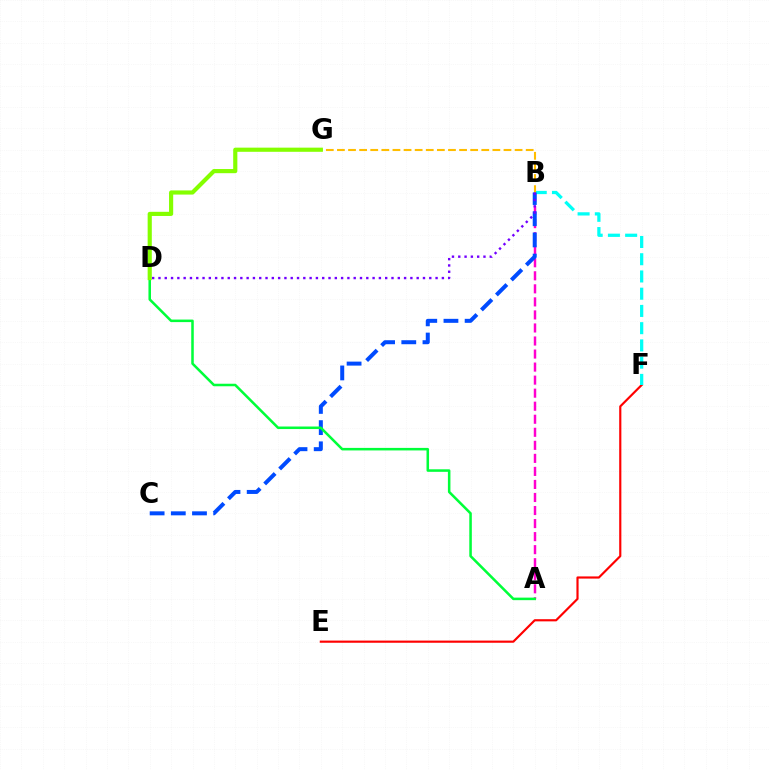{('A', 'B'): [{'color': '#ff00cf', 'line_style': 'dashed', 'thickness': 1.77}], ('E', 'F'): [{'color': '#ff0000', 'line_style': 'solid', 'thickness': 1.56}], ('B', 'F'): [{'color': '#00fff6', 'line_style': 'dashed', 'thickness': 2.34}], ('B', 'G'): [{'color': '#ffbd00', 'line_style': 'dashed', 'thickness': 1.51}], ('B', 'C'): [{'color': '#004bff', 'line_style': 'dashed', 'thickness': 2.88}], ('A', 'D'): [{'color': '#00ff39', 'line_style': 'solid', 'thickness': 1.83}], ('B', 'D'): [{'color': '#7200ff', 'line_style': 'dotted', 'thickness': 1.71}], ('D', 'G'): [{'color': '#84ff00', 'line_style': 'solid', 'thickness': 2.99}]}